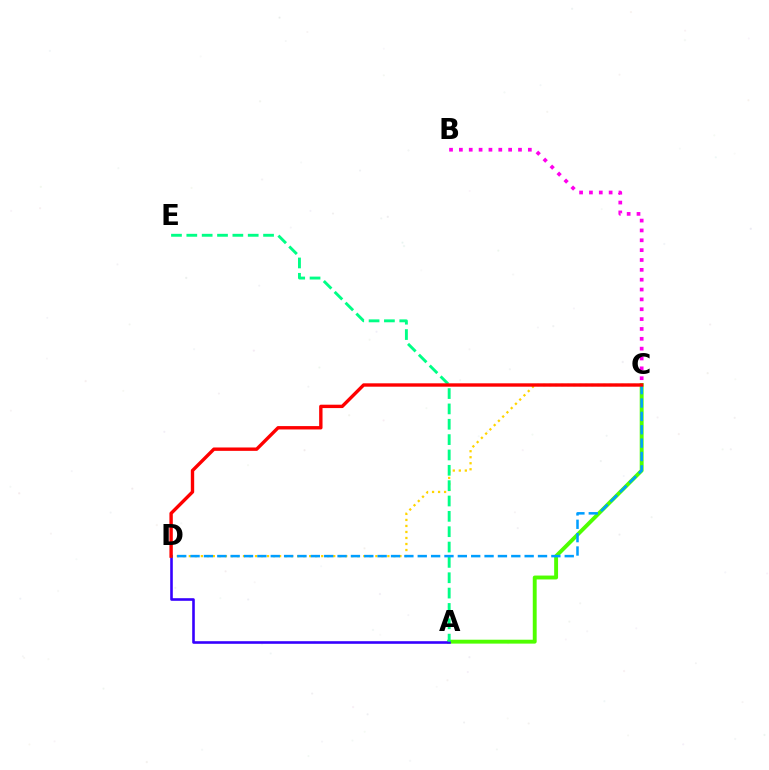{('B', 'C'): [{'color': '#ff00ed', 'line_style': 'dotted', 'thickness': 2.68}], ('A', 'C'): [{'color': '#4fff00', 'line_style': 'solid', 'thickness': 2.8}], ('A', 'D'): [{'color': '#3700ff', 'line_style': 'solid', 'thickness': 1.87}], ('C', 'D'): [{'color': '#ffd500', 'line_style': 'dotted', 'thickness': 1.64}, {'color': '#009eff', 'line_style': 'dashed', 'thickness': 1.82}, {'color': '#ff0000', 'line_style': 'solid', 'thickness': 2.43}], ('A', 'E'): [{'color': '#00ff86', 'line_style': 'dashed', 'thickness': 2.08}]}